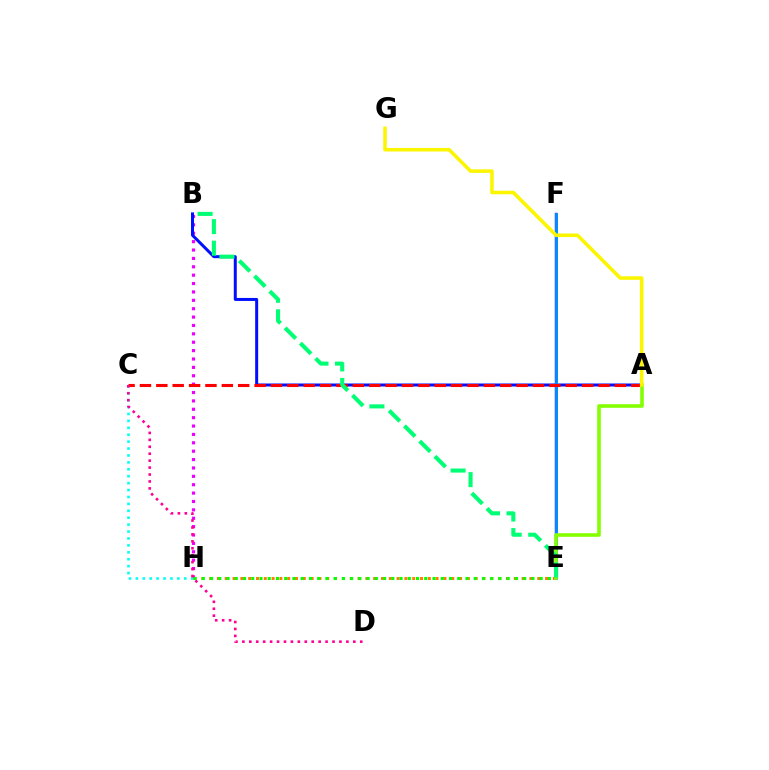{('B', 'H'): [{'color': '#ee00ff', 'line_style': 'dotted', 'thickness': 2.28}], ('C', 'H'): [{'color': '#00fff6', 'line_style': 'dotted', 'thickness': 1.88}], ('A', 'B'): [{'color': '#0010ff', 'line_style': 'solid', 'thickness': 2.15}], ('E', 'H'): [{'color': '#ff7c00', 'line_style': 'dotted', 'thickness': 2.12}, {'color': '#08ff00', 'line_style': 'dotted', 'thickness': 2.24}], ('E', 'F'): [{'color': '#7200ff', 'line_style': 'solid', 'thickness': 1.76}, {'color': '#008cff', 'line_style': 'solid', 'thickness': 2.12}], ('A', 'C'): [{'color': '#ff0000', 'line_style': 'dashed', 'thickness': 2.22}], ('A', 'E'): [{'color': '#84ff00', 'line_style': 'solid', 'thickness': 2.59}], ('B', 'E'): [{'color': '#00ff74', 'line_style': 'dashed', 'thickness': 2.93}], ('A', 'G'): [{'color': '#fcf500', 'line_style': 'solid', 'thickness': 2.54}], ('C', 'D'): [{'color': '#ff0094', 'line_style': 'dotted', 'thickness': 1.88}]}